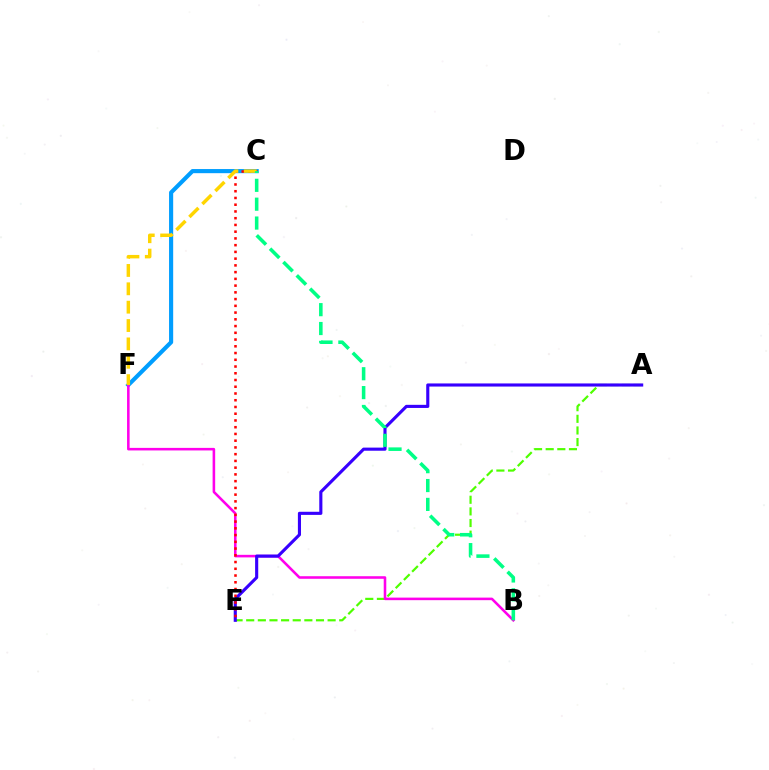{('A', 'E'): [{'color': '#4fff00', 'line_style': 'dashed', 'thickness': 1.58}, {'color': '#3700ff', 'line_style': 'solid', 'thickness': 2.24}], ('C', 'F'): [{'color': '#009eff', 'line_style': 'solid', 'thickness': 2.97}, {'color': '#ffd500', 'line_style': 'dashed', 'thickness': 2.5}], ('B', 'F'): [{'color': '#ff00ed', 'line_style': 'solid', 'thickness': 1.85}], ('C', 'E'): [{'color': '#ff0000', 'line_style': 'dotted', 'thickness': 1.83}], ('B', 'C'): [{'color': '#00ff86', 'line_style': 'dashed', 'thickness': 2.56}]}